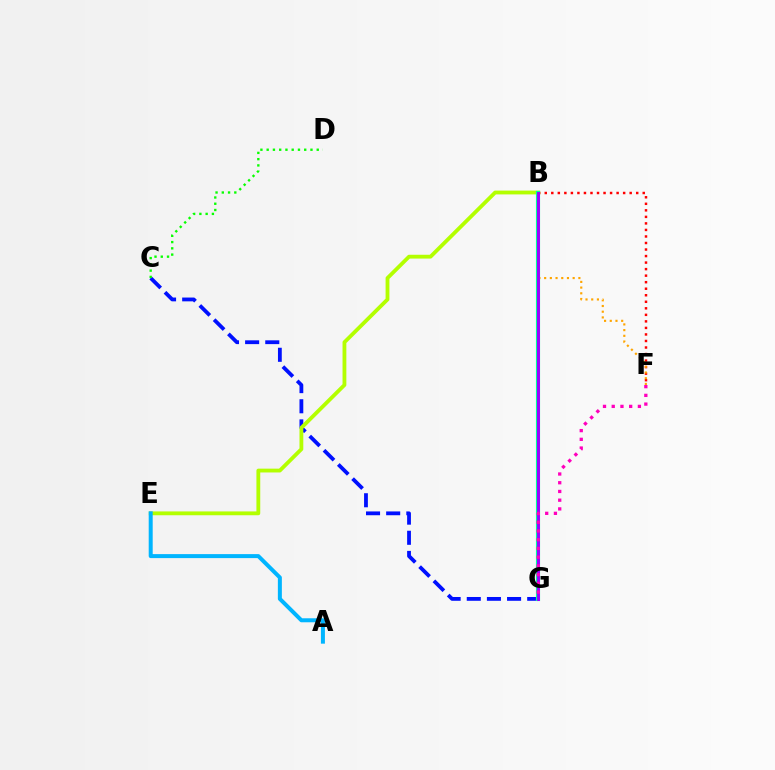{('B', 'F'): [{'color': '#ff0000', 'line_style': 'dotted', 'thickness': 1.77}, {'color': '#ffa500', 'line_style': 'dotted', 'thickness': 1.55}], ('C', 'G'): [{'color': '#0010ff', 'line_style': 'dashed', 'thickness': 2.74}], ('B', 'E'): [{'color': '#b3ff00', 'line_style': 'solid', 'thickness': 2.75}], ('A', 'E'): [{'color': '#00b5ff', 'line_style': 'solid', 'thickness': 2.88}], ('B', 'G'): [{'color': '#00ff9d', 'line_style': 'solid', 'thickness': 2.98}, {'color': '#9b00ff', 'line_style': 'solid', 'thickness': 2.12}], ('C', 'D'): [{'color': '#08ff00', 'line_style': 'dotted', 'thickness': 1.7}], ('F', 'G'): [{'color': '#ff00bd', 'line_style': 'dotted', 'thickness': 2.37}]}